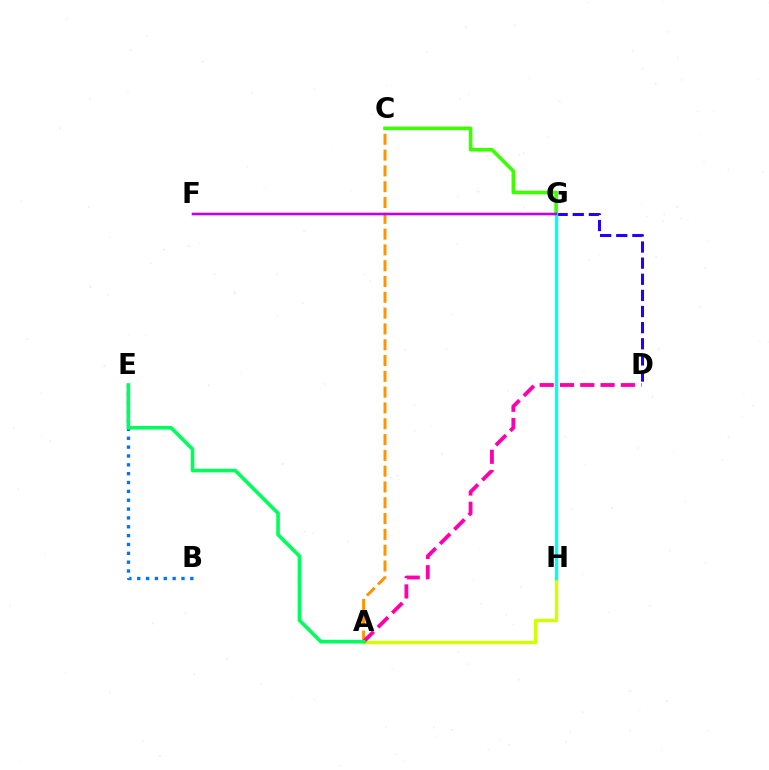{('A', 'C'): [{'color': '#ff9400', 'line_style': 'dashed', 'thickness': 2.15}], ('D', 'G'): [{'color': '#2500ff', 'line_style': 'dashed', 'thickness': 2.19}], ('C', 'G'): [{'color': '#3dff00', 'line_style': 'solid', 'thickness': 2.6}], ('A', 'H'): [{'color': '#d1ff00', 'line_style': 'solid', 'thickness': 2.47}], ('A', 'D'): [{'color': '#ff00ac', 'line_style': 'dashed', 'thickness': 2.76}], ('F', 'G'): [{'color': '#ff0000', 'line_style': 'solid', 'thickness': 1.6}, {'color': '#b900ff', 'line_style': 'solid', 'thickness': 1.74}], ('G', 'H'): [{'color': '#00fff6', 'line_style': 'solid', 'thickness': 2.45}], ('B', 'E'): [{'color': '#0074ff', 'line_style': 'dotted', 'thickness': 2.4}], ('A', 'E'): [{'color': '#00ff5c', 'line_style': 'solid', 'thickness': 2.6}]}